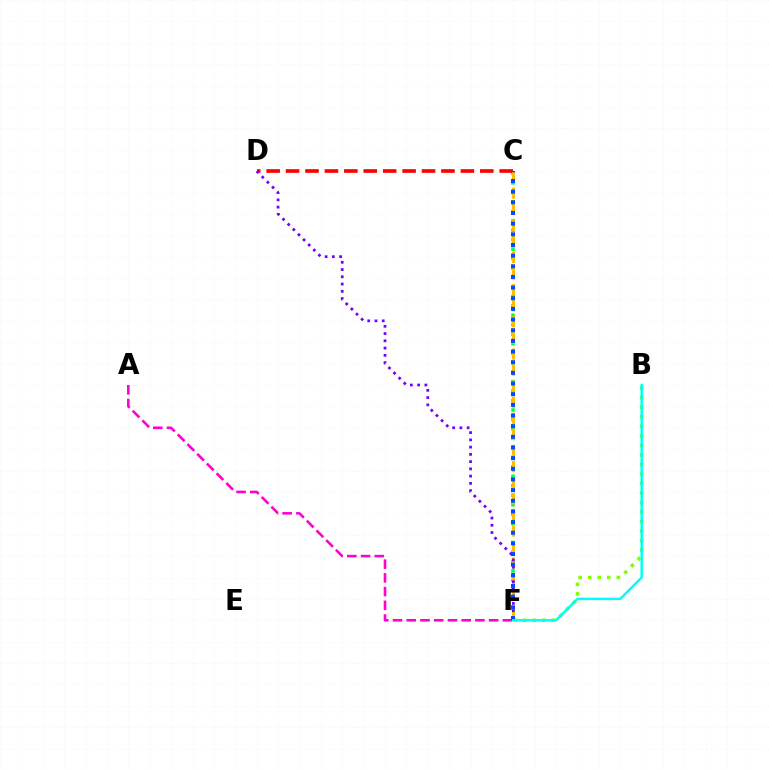{('A', 'F'): [{'color': '#ff00cf', 'line_style': 'dashed', 'thickness': 1.87}], ('B', 'F'): [{'color': '#84ff00', 'line_style': 'dotted', 'thickness': 2.59}, {'color': '#00fff6', 'line_style': 'solid', 'thickness': 1.77}], ('C', 'F'): [{'color': '#00ff39', 'line_style': 'dotted', 'thickness': 2.57}, {'color': '#ffbd00', 'line_style': 'dashed', 'thickness': 2.18}, {'color': '#004bff', 'line_style': 'dotted', 'thickness': 2.9}], ('C', 'D'): [{'color': '#ff0000', 'line_style': 'dashed', 'thickness': 2.64}], ('D', 'F'): [{'color': '#7200ff', 'line_style': 'dotted', 'thickness': 1.97}]}